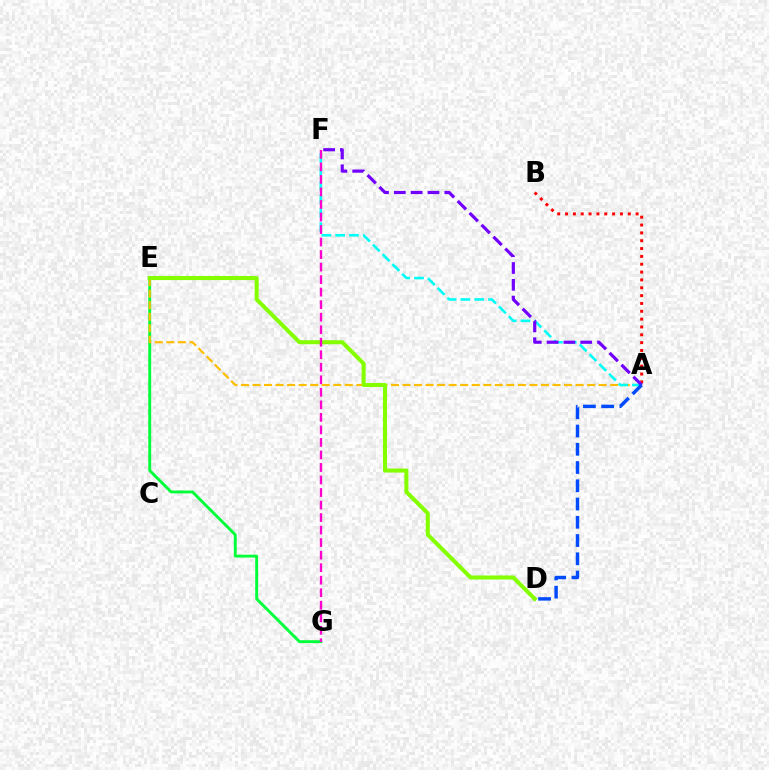{('E', 'G'): [{'color': '#00ff39', 'line_style': 'solid', 'thickness': 2.08}], ('A', 'E'): [{'color': '#ffbd00', 'line_style': 'dashed', 'thickness': 1.57}], ('A', 'B'): [{'color': '#ff0000', 'line_style': 'dotted', 'thickness': 2.13}], ('A', 'F'): [{'color': '#00fff6', 'line_style': 'dashed', 'thickness': 1.87}, {'color': '#7200ff', 'line_style': 'dashed', 'thickness': 2.29}], ('D', 'E'): [{'color': '#84ff00', 'line_style': 'solid', 'thickness': 2.91}], ('F', 'G'): [{'color': '#ff00cf', 'line_style': 'dashed', 'thickness': 1.7}], ('A', 'D'): [{'color': '#004bff', 'line_style': 'dashed', 'thickness': 2.48}]}